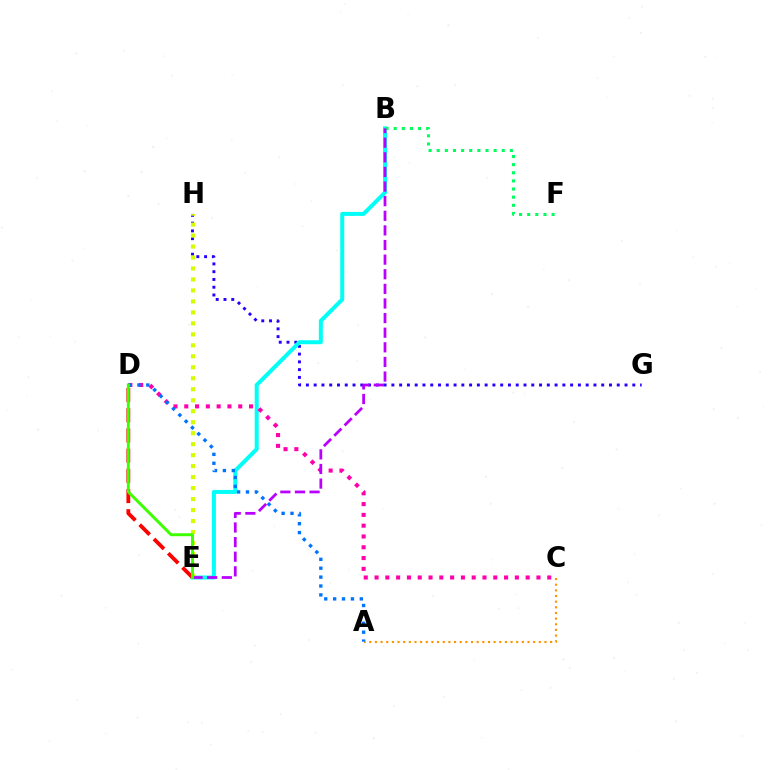{('A', 'C'): [{'color': '#ff9400', 'line_style': 'dotted', 'thickness': 1.54}], ('G', 'H'): [{'color': '#2500ff', 'line_style': 'dotted', 'thickness': 2.11}], ('B', 'E'): [{'color': '#00fff6', 'line_style': 'solid', 'thickness': 2.87}, {'color': '#b900ff', 'line_style': 'dashed', 'thickness': 1.99}], ('C', 'D'): [{'color': '#ff00ac', 'line_style': 'dotted', 'thickness': 2.93}], ('A', 'D'): [{'color': '#0074ff', 'line_style': 'dotted', 'thickness': 2.42}], ('B', 'F'): [{'color': '#00ff5c', 'line_style': 'dotted', 'thickness': 2.21}], ('E', 'H'): [{'color': '#d1ff00', 'line_style': 'dotted', 'thickness': 2.98}], ('D', 'E'): [{'color': '#ff0000', 'line_style': 'dashed', 'thickness': 2.74}, {'color': '#3dff00', 'line_style': 'solid', 'thickness': 2.11}]}